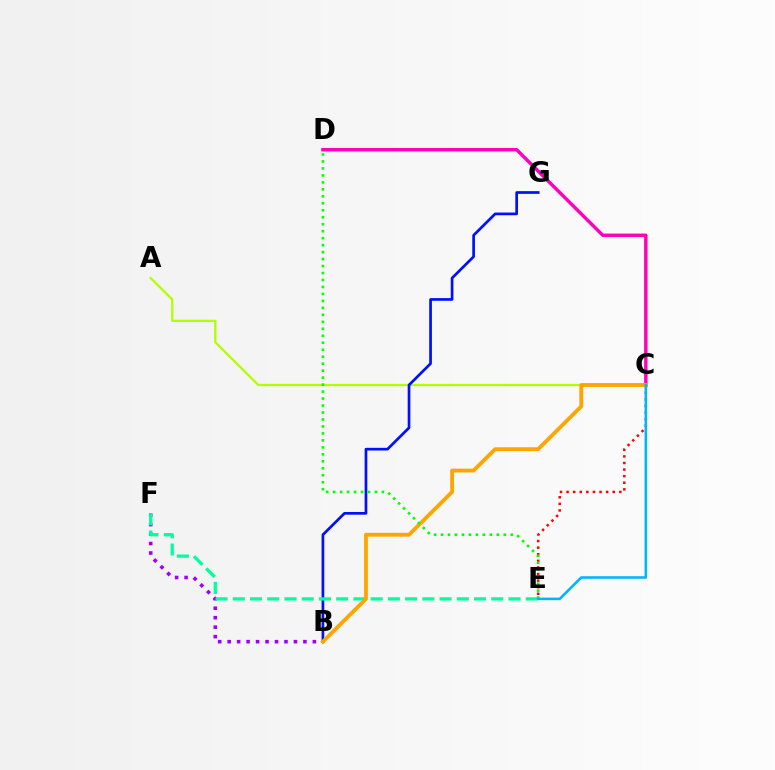{('A', 'C'): [{'color': '#b3ff00', 'line_style': 'solid', 'thickness': 1.65}], ('B', 'G'): [{'color': '#0010ff', 'line_style': 'solid', 'thickness': 1.94}], ('B', 'F'): [{'color': '#9b00ff', 'line_style': 'dotted', 'thickness': 2.57}], ('C', 'D'): [{'color': '#ff00bd', 'line_style': 'solid', 'thickness': 2.47}], ('E', 'F'): [{'color': '#00ff9d', 'line_style': 'dashed', 'thickness': 2.34}], ('C', 'E'): [{'color': '#ff0000', 'line_style': 'dotted', 'thickness': 1.79}, {'color': '#00b5ff', 'line_style': 'solid', 'thickness': 1.86}], ('B', 'C'): [{'color': '#ffa500', 'line_style': 'solid', 'thickness': 2.76}], ('D', 'E'): [{'color': '#08ff00', 'line_style': 'dotted', 'thickness': 1.89}]}